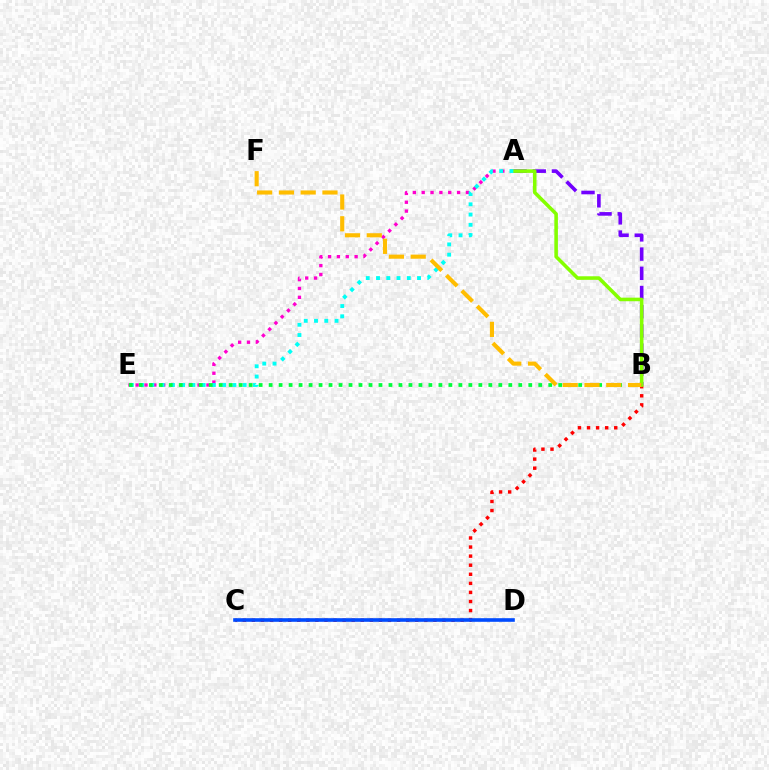{('B', 'C'): [{'color': '#ff0000', 'line_style': 'dotted', 'thickness': 2.47}], ('A', 'E'): [{'color': '#ff00cf', 'line_style': 'dotted', 'thickness': 2.4}, {'color': '#00fff6', 'line_style': 'dotted', 'thickness': 2.79}], ('A', 'B'): [{'color': '#7200ff', 'line_style': 'dashed', 'thickness': 2.61}, {'color': '#84ff00', 'line_style': 'solid', 'thickness': 2.57}], ('B', 'E'): [{'color': '#00ff39', 'line_style': 'dotted', 'thickness': 2.71}], ('B', 'F'): [{'color': '#ffbd00', 'line_style': 'dashed', 'thickness': 2.96}], ('C', 'D'): [{'color': '#004bff', 'line_style': 'solid', 'thickness': 2.6}]}